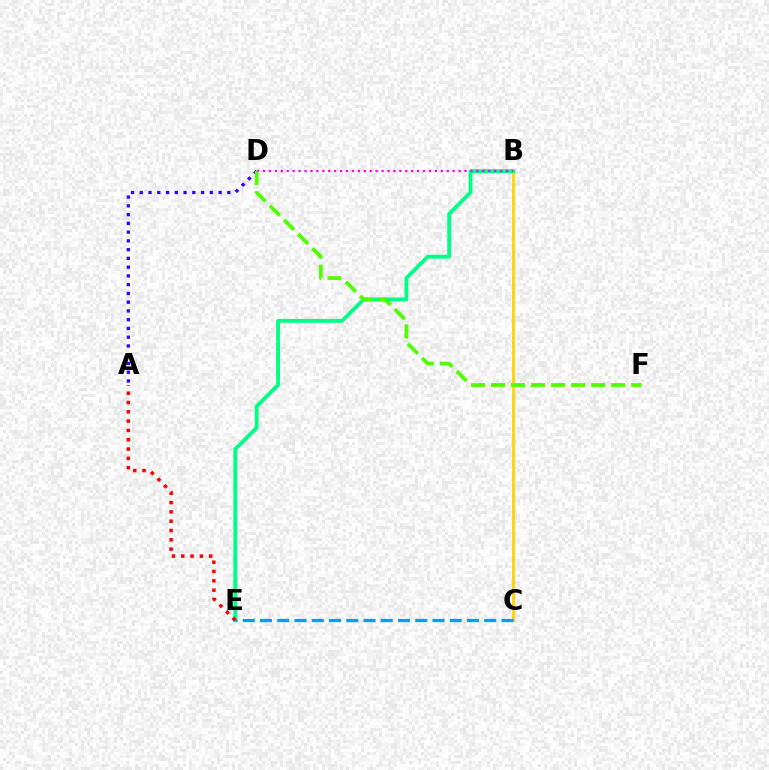{('B', 'C'): [{'color': '#ffd500', 'line_style': 'solid', 'thickness': 2.03}], ('B', 'E'): [{'color': '#00ff86', 'line_style': 'solid', 'thickness': 2.79}], ('C', 'E'): [{'color': '#009eff', 'line_style': 'dashed', 'thickness': 2.34}], ('B', 'D'): [{'color': '#ff00ed', 'line_style': 'dotted', 'thickness': 1.61}], ('A', 'D'): [{'color': '#3700ff', 'line_style': 'dotted', 'thickness': 2.38}], ('A', 'E'): [{'color': '#ff0000', 'line_style': 'dotted', 'thickness': 2.53}], ('D', 'F'): [{'color': '#4fff00', 'line_style': 'dashed', 'thickness': 2.72}]}